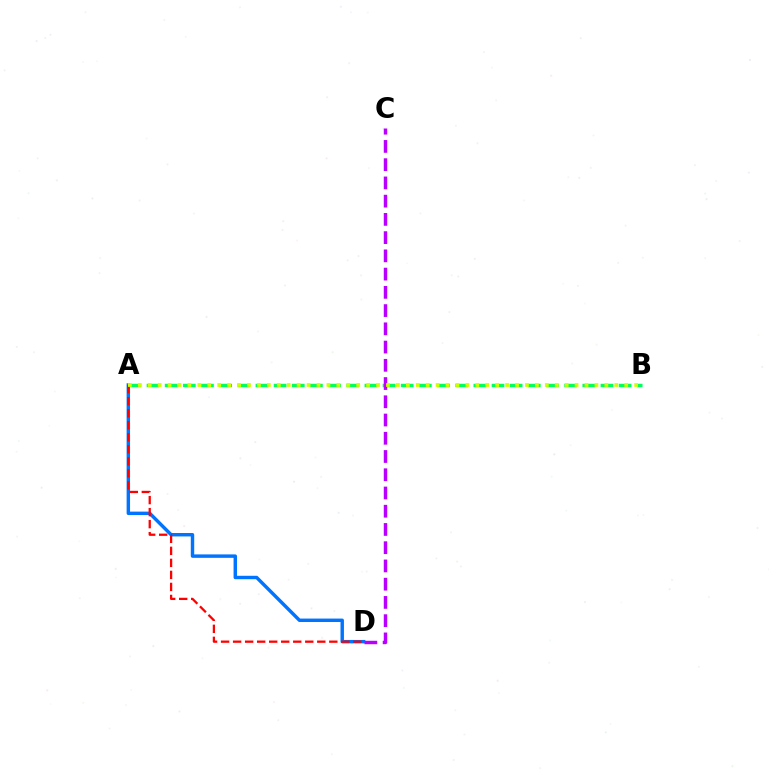{('A', 'B'): [{'color': '#00ff5c', 'line_style': 'dashed', 'thickness': 2.47}, {'color': '#d1ff00', 'line_style': 'dotted', 'thickness': 2.7}], ('A', 'D'): [{'color': '#0074ff', 'line_style': 'solid', 'thickness': 2.47}, {'color': '#ff0000', 'line_style': 'dashed', 'thickness': 1.63}], ('C', 'D'): [{'color': '#b900ff', 'line_style': 'dashed', 'thickness': 2.48}]}